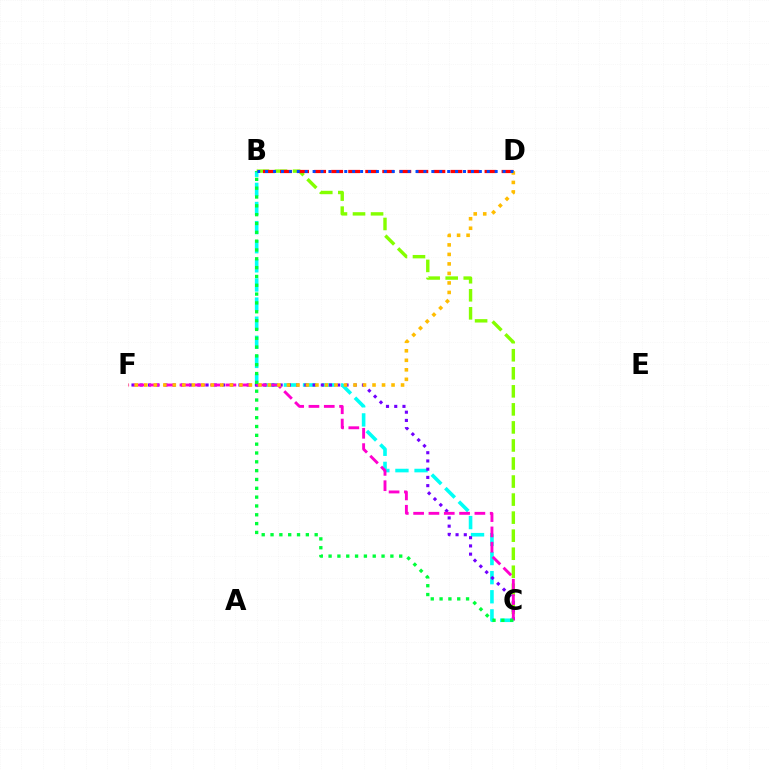{('B', 'C'): [{'color': '#84ff00', 'line_style': 'dashed', 'thickness': 2.45}, {'color': '#00fff6', 'line_style': 'dashed', 'thickness': 2.6}, {'color': '#00ff39', 'line_style': 'dotted', 'thickness': 2.4}], ('B', 'D'): [{'color': '#ff0000', 'line_style': 'dashed', 'thickness': 2.32}, {'color': '#004bff', 'line_style': 'dotted', 'thickness': 2.15}], ('C', 'F'): [{'color': '#7200ff', 'line_style': 'dotted', 'thickness': 2.24}, {'color': '#ff00cf', 'line_style': 'dashed', 'thickness': 2.08}], ('D', 'F'): [{'color': '#ffbd00', 'line_style': 'dotted', 'thickness': 2.58}]}